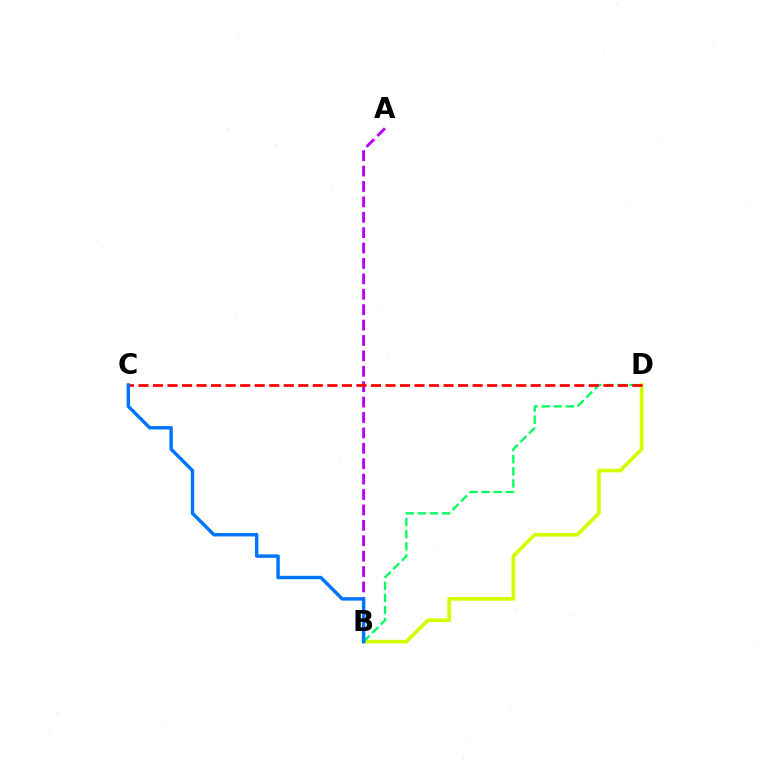{('A', 'B'): [{'color': '#b900ff', 'line_style': 'dashed', 'thickness': 2.09}], ('B', 'D'): [{'color': '#d1ff00', 'line_style': 'solid', 'thickness': 2.62}, {'color': '#00ff5c', 'line_style': 'dashed', 'thickness': 1.64}], ('C', 'D'): [{'color': '#ff0000', 'line_style': 'dashed', 'thickness': 1.97}], ('B', 'C'): [{'color': '#0074ff', 'line_style': 'solid', 'thickness': 2.47}]}